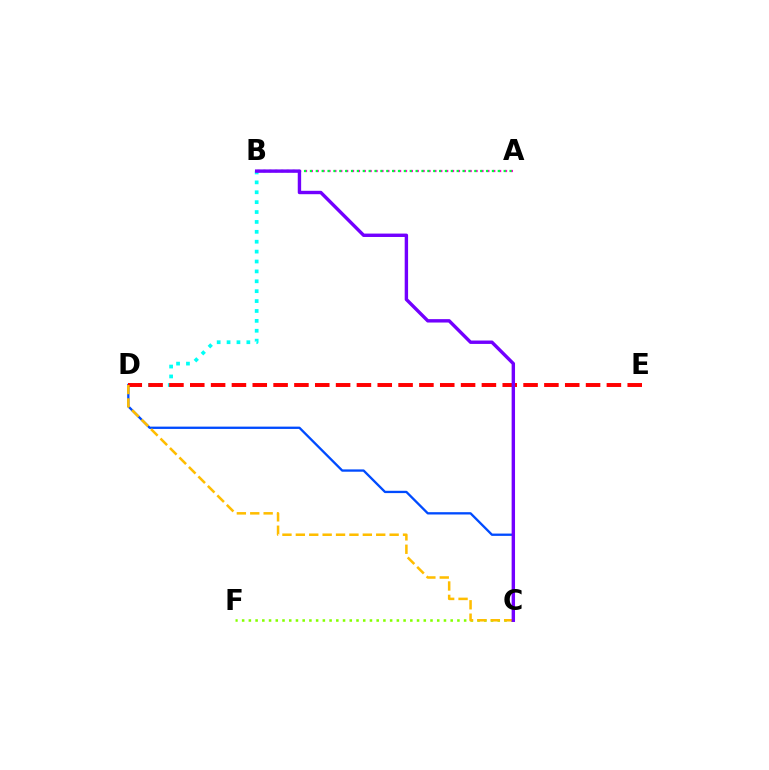{('C', 'F'): [{'color': '#84ff00', 'line_style': 'dotted', 'thickness': 1.83}], ('A', 'B'): [{'color': '#ff00cf', 'line_style': 'dotted', 'thickness': 1.6}, {'color': '#00ff39', 'line_style': 'dotted', 'thickness': 1.59}], ('B', 'D'): [{'color': '#00fff6', 'line_style': 'dotted', 'thickness': 2.69}], ('C', 'D'): [{'color': '#004bff', 'line_style': 'solid', 'thickness': 1.67}, {'color': '#ffbd00', 'line_style': 'dashed', 'thickness': 1.82}], ('D', 'E'): [{'color': '#ff0000', 'line_style': 'dashed', 'thickness': 2.83}], ('B', 'C'): [{'color': '#7200ff', 'line_style': 'solid', 'thickness': 2.45}]}